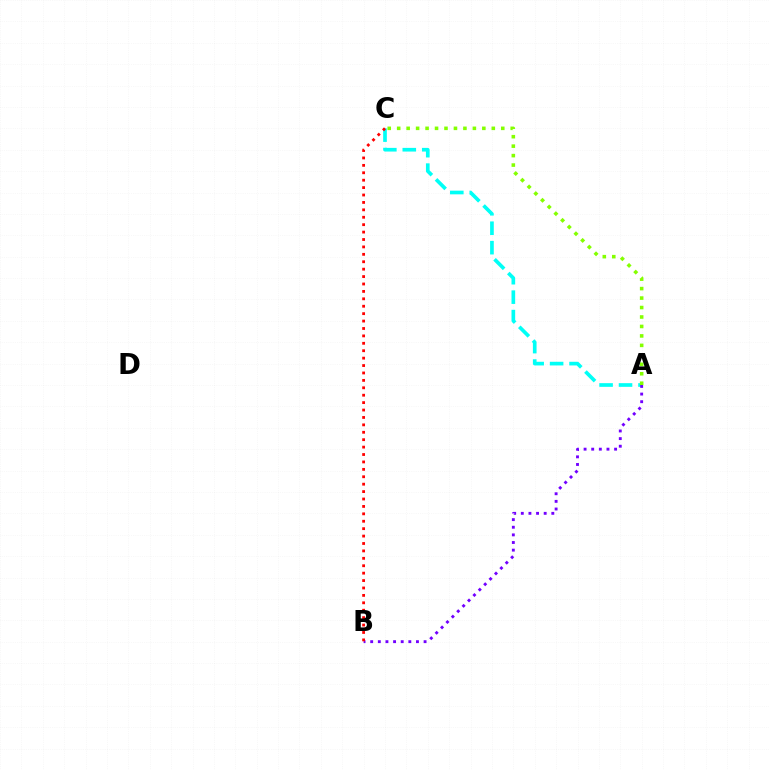{('A', 'C'): [{'color': '#00fff6', 'line_style': 'dashed', 'thickness': 2.64}, {'color': '#84ff00', 'line_style': 'dotted', 'thickness': 2.57}], ('A', 'B'): [{'color': '#7200ff', 'line_style': 'dotted', 'thickness': 2.07}], ('B', 'C'): [{'color': '#ff0000', 'line_style': 'dotted', 'thickness': 2.01}]}